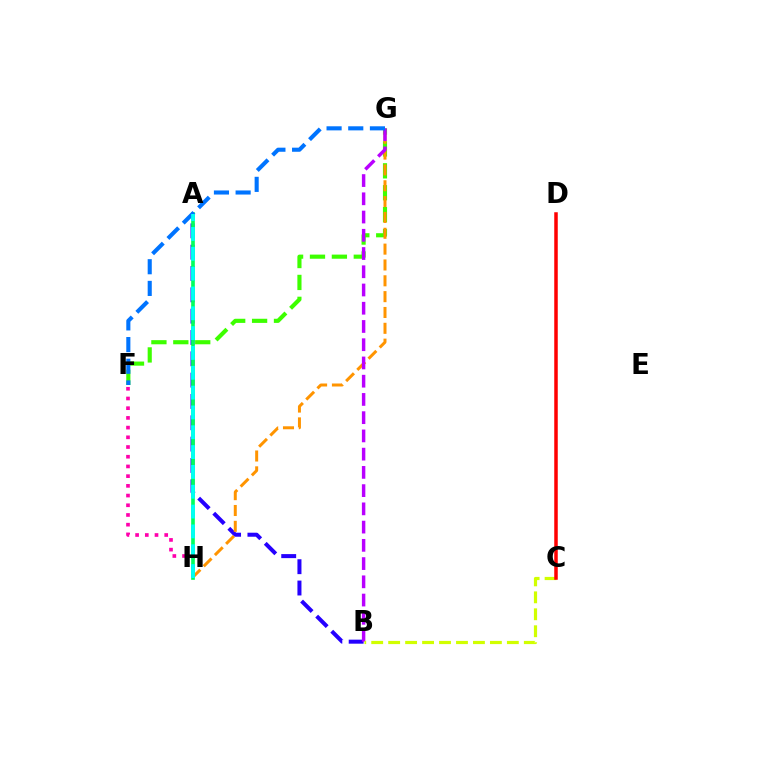{('F', 'G'): [{'color': '#3dff00', 'line_style': 'dashed', 'thickness': 2.98}, {'color': '#0074ff', 'line_style': 'dashed', 'thickness': 2.94}], ('F', 'H'): [{'color': '#ff00ac', 'line_style': 'dotted', 'thickness': 2.64}], ('A', 'B'): [{'color': '#2500ff', 'line_style': 'dashed', 'thickness': 2.9}], ('G', 'H'): [{'color': '#ff9400', 'line_style': 'dashed', 'thickness': 2.15}], ('A', 'H'): [{'color': '#00ff5c', 'line_style': 'solid', 'thickness': 2.63}, {'color': '#00fff6', 'line_style': 'dashed', 'thickness': 2.69}], ('B', 'G'): [{'color': '#b900ff', 'line_style': 'dashed', 'thickness': 2.48}], ('B', 'C'): [{'color': '#d1ff00', 'line_style': 'dashed', 'thickness': 2.3}], ('C', 'D'): [{'color': '#ff0000', 'line_style': 'solid', 'thickness': 2.53}]}